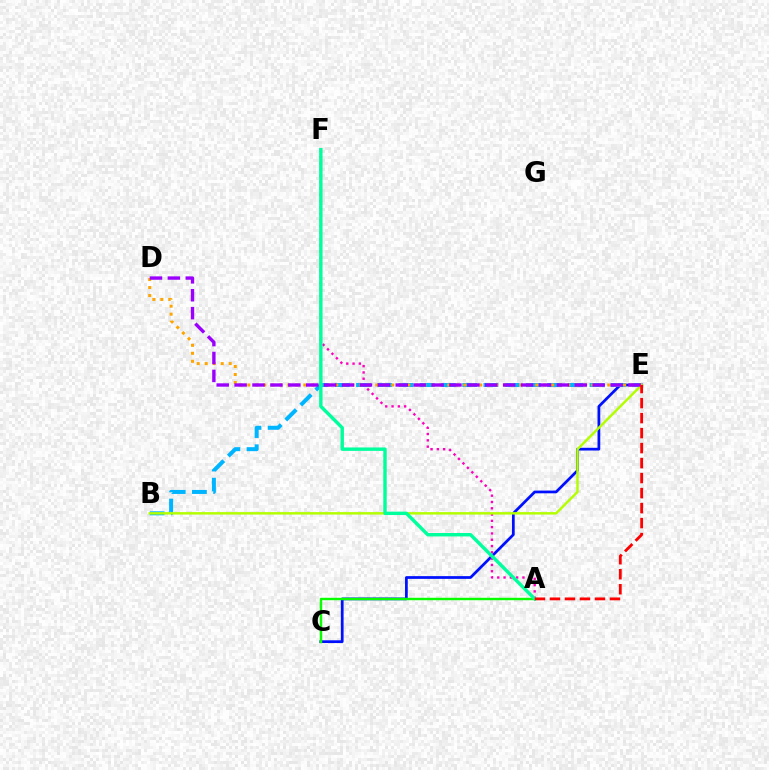{('C', 'E'): [{'color': '#0010ff', 'line_style': 'solid', 'thickness': 1.97}], ('A', 'F'): [{'color': '#ff00bd', 'line_style': 'dotted', 'thickness': 1.71}, {'color': '#00ff9d', 'line_style': 'solid', 'thickness': 2.46}], ('B', 'E'): [{'color': '#00b5ff', 'line_style': 'dashed', 'thickness': 2.88}, {'color': '#b3ff00', 'line_style': 'solid', 'thickness': 1.76}], ('D', 'E'): [{'color': '#ffa500', 'line_style': 'dotted', 'thickness': 2.17}, {'color': '#9b00ff', 'line_style': 'dashed', 'thickness': 2.43}], ('A', 'C'): [{'color': '#08ff00', 'line_style': 'solid', 'thickness': 1.75}], ('A', 'E'): [{'color': '#ff0000', 'line_style': 'dashed', 'thickness': 2.04}]}